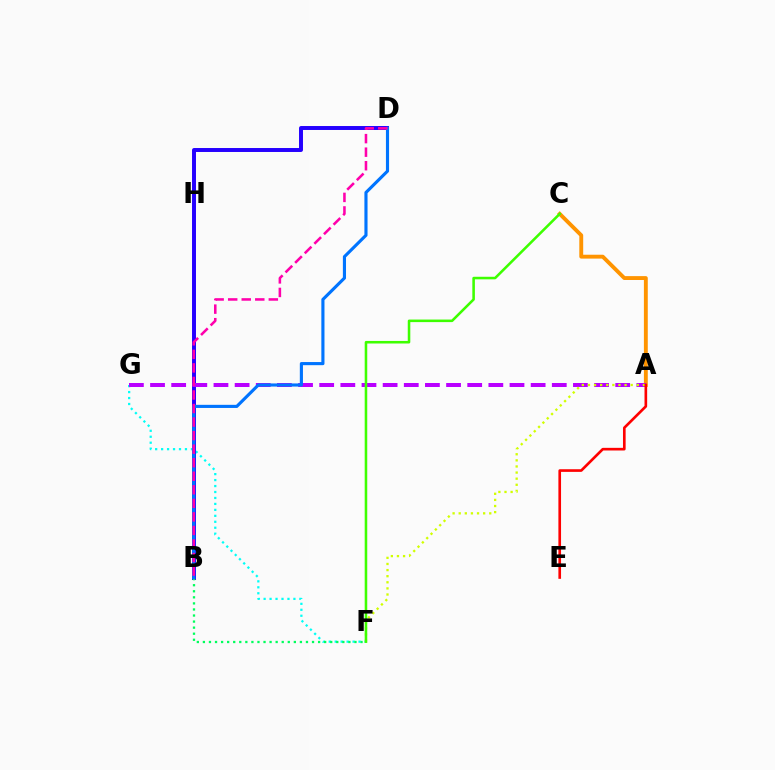{('A', 'C'): [{'color': '#ff9400', 'line_style': 'solid', 'thickness': 2.79}], ('F', 'G'): [{'color': '#00fff6', 'line_style': 'dotted', 'thickness': 1.62}], ('B', 'D'): [{'color': '#2500ff', 'line_style': 'solid', 'thickness': 2.85}, {'color': '#0074ff', 'line_style': 'solid', 'thickness': 2.25}, {'color': '#ff00ac', 'line_style': 'dashed', 'thickness': 1.84}], ('A', 'G'): [{'color': '#b900ff', 'line_style': 'dashed', 'thickness': 2.87}], ('B', 'F'): [{'color': '#00ff5c', 'line_style': 'dotted', 'thickness': 1.65}], ('A', 'F'): [{'color': '#d1ff00', 'line_style': 'dotted', 'thickness': 1.66}], ('C', 'F'): [{'color': '#3dff00', 'line_style': 'solid', 'thickness': 1.84}], ('A', 'E'): [{'color': '#ff0000', 'line_style': 'solid', 'thickness': 1.91}]}